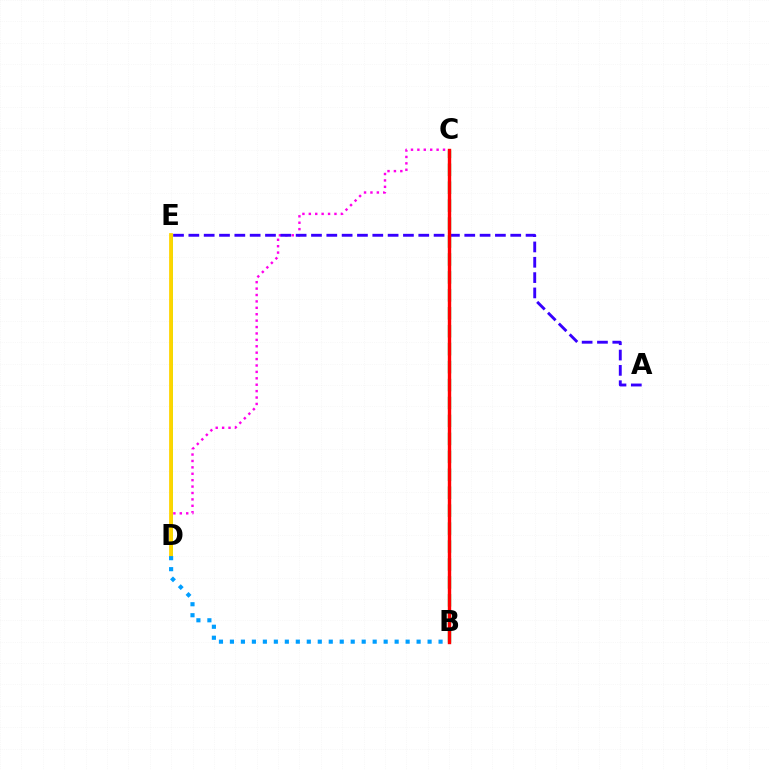{('C', 'D'): [{'color': '#ff00ed', 'line_style': 'dotted', 'thickness': 1.74}], ('D', 'E'): [{'color': '#4fff00', 'line_style': 'solid', 'thickness': 1.88}, {'color': '#ffd500', 'line_style': 'solid', 'thickness': 2.72}], ('B', 'C'): [{'color': '#00ff86', 'line_style': 'dashed', 'thickness': 2.44}, {'color': '#ff0000', 'line_style': 'solid', 'thickness': 2.45}], ('A', 'E'): [{'color': '#3700ff', 'line_style': 'dashed', 'thickness': 2.08}], ('B', 'D'): [{'color': '#009eff', 'line_style': 'dotted', 'thickness': 2.98}]}